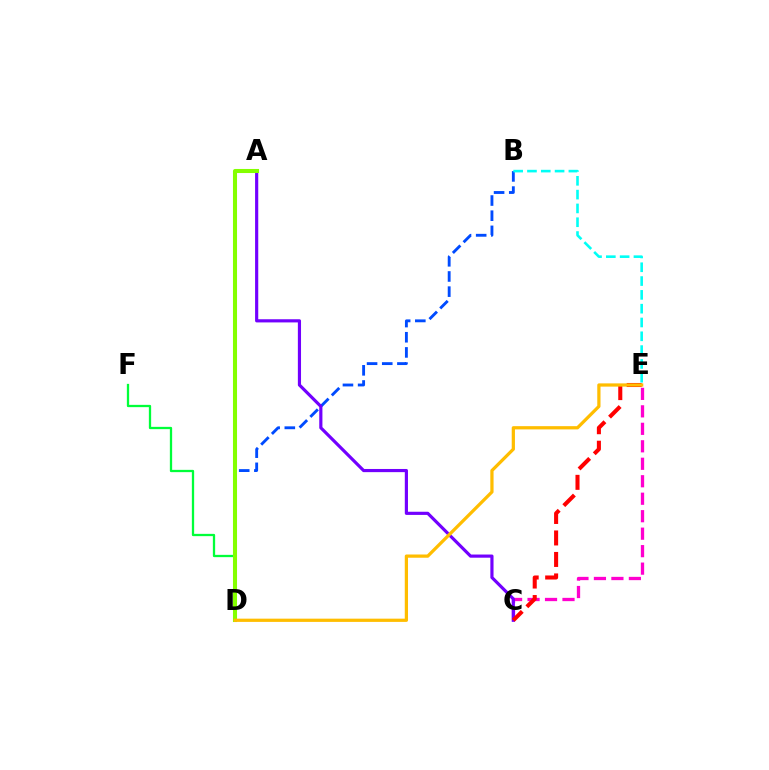{('D', 'F'): [{'color': '#00ff39', 'line_style': 'solid', 'thickness': 1.65}], ('B', 'D'): [{'color': '#004bff', 'line_style': 'dashed', 'thickness': 2.06}], ('C', 'E'): [{'color': '#ff00cf', 'line_style': 'dashed', 'thickness': 2.37}, {'color': '#ff0000', 'line_style': 'dashed', 'thickness': 2.92}], ('A', 'C'): [{'color': '#7200ff', 'line_style': 'solid', 'thickness': 2.28}], ('B', 'E'): [{'color': '#00fff6', 'line_style': 'dashed', 'thickness': 1.88}], ('A', 'D'): [{'color': '#84ff00', 'line_style': 'solid', 'thickness': 2.93}], ('D', 'E'): [{'color': '#ffbd00', 'line_style': 'solid', 'thickness': 2.33}]}